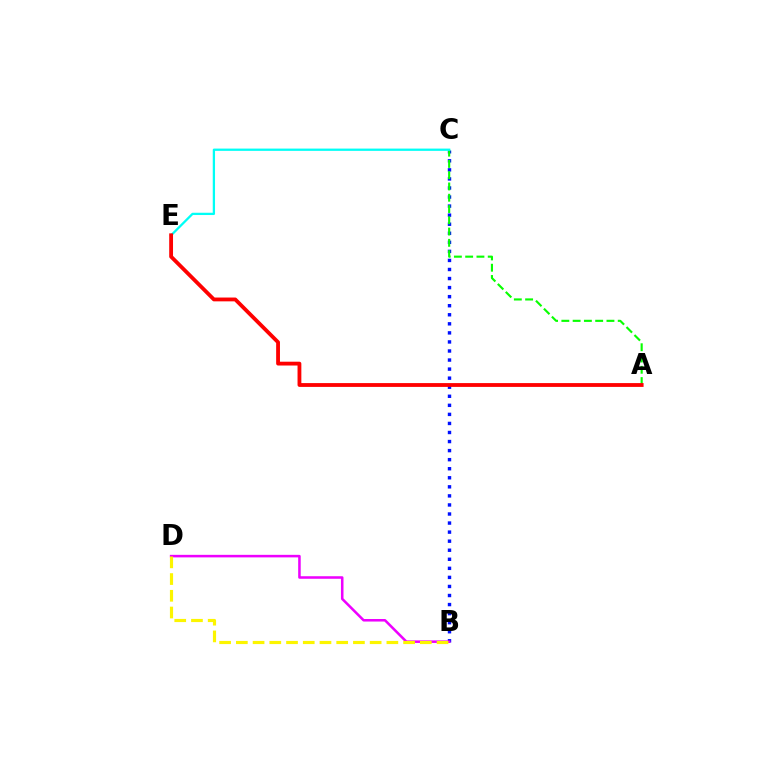{('B', 'C'): [{'color': '#0010ff', 'line_style': 'dotted', 'thickness': 2.46}], ('A', 'C'): [{'color': '#08ff00', 'line_style': 'dashed', 'thickness': 1.53}], ('C', 'E'): [{'color': '#00fff6', 'line_style': 'solid', 'thickness': 1.64}], ('A', 'E'): [{'color': '#ff0000', 'line_style': 'solid', 'thickness': 2.75}], ('B', 'D'): [{'color': '#ee00ff', 'line_style': 'solid', 'thickness': 1.83}, {'color': '#fcf500', 'line_style': 'dashed', 'thickness': 2.27}]}